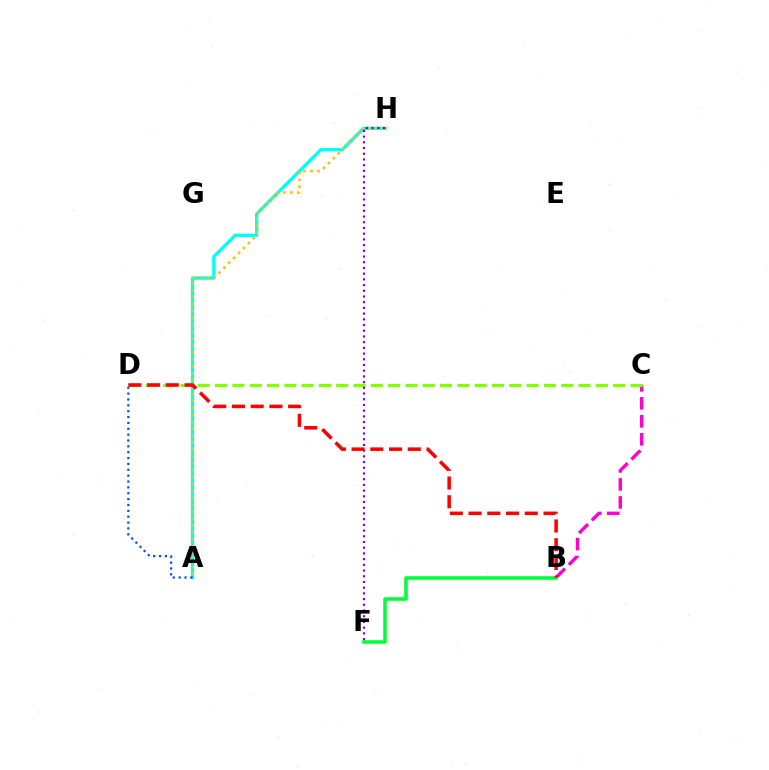{('B', 'C'): [{'color': '#ff00cf', 'line_style': 'dashed', 'thickness': 2.44}], ('A', 'H'): [{'color': '#00fff6', 'line_style': 'solid', 'thickness': 2.42}, {'color': '#ffbd00', 'line_style': 'dotted', 'thickness': 1.88}], ('C', 'D'): [{'color': '#84ff00', 'line_style': 'dashed', 'thickness': 2.35}], ('A', 'D'): [{'color': '#004bff', 'line_style': 'dotted', 'thickness': 1.59}], ('B', 'F'): [{'color': '#00ff39', 'line_style': 'solid', 'thickness': 2.54}], ('F', 'H'): [{'color': '#7200ff', 'line_style': 'dotted', 'thickness': 1.55}], ('B', 'D'): [{'color': '#ff0000', 'line_style': 'dashed', 'thickness': 2.55}]}